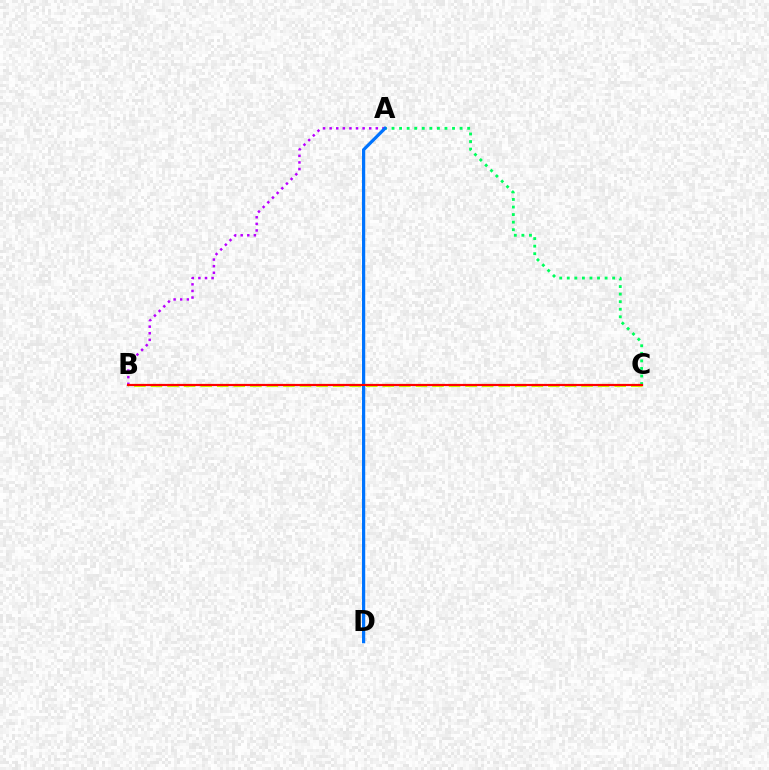{('A', 'B'): [{'color': '#b900ff', 'line_style': 'dotted', 'thickness': 1.79}], ('B', 'C'): [{'color': '#d1ff00', 'line_style': 'dashed', 'thickness': 2.25}, {'color': '#ff0000', 'line_style': 'solid', 'thickness': 1.57}], ('A', 'C'): [{'color': '#00ff5c', 'line_style': 'dotted', 'thickness': 2.05}], ('A', 'D'): [{'color': '#0074ff', 'line_style': 'solid', 'thickness': 2.31}]}